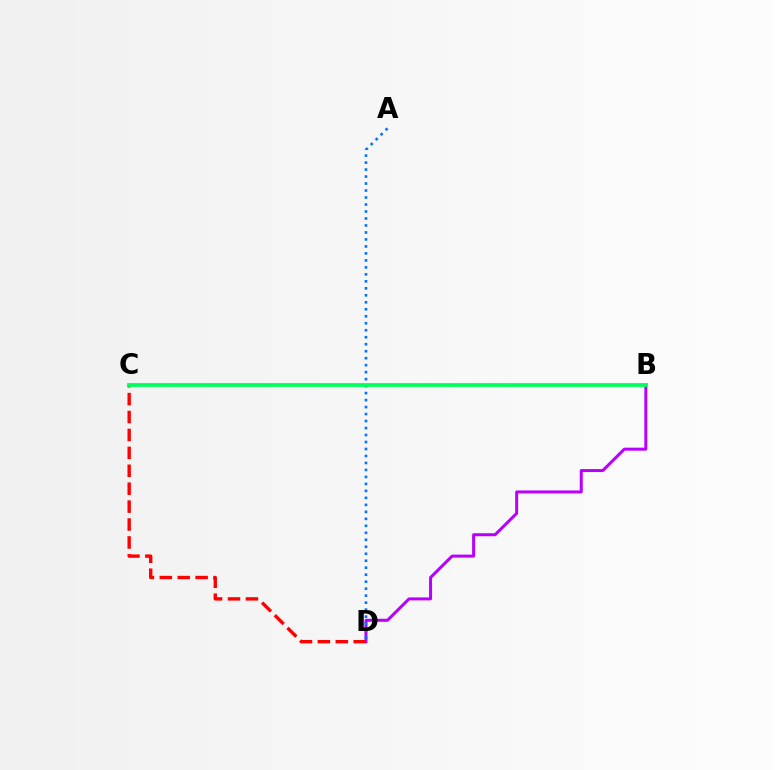{('B', 'D'): [{'color': '#b900ff', 'line_style': 'solid', 'thickness': 2.16}], ('C', 'D'): [{'color': '#ff0000', 'line_style': 'dashed', 'thickness': 2.43}], ('A', 'D'): [{'color': '#0074ff', 'line_style': 'dotted', 'thickness': 1.9}], ('B', 'C'): [{'color': '#d1ff00', 'line_style': 'dashed', 'thickness': 1.73}, {'color': '#00ff5c', 'line_style': 'solid', 'thickness': 2.7}]}